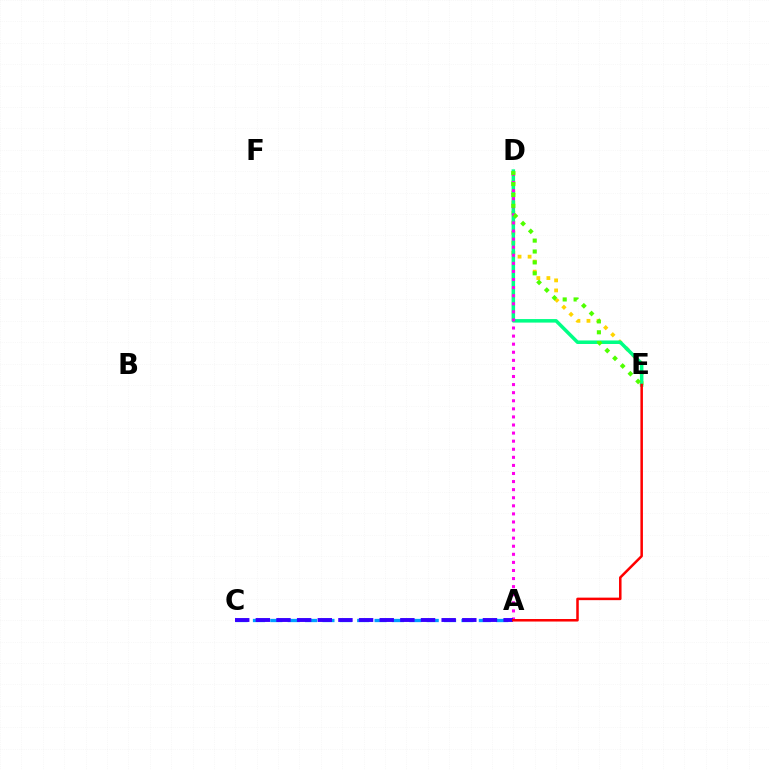{('D', 'E'): [{'color': '#ffd500', 'line_style': 'dotted', 'thickness': 2.73}, {'color': '#00ff86', 'line_style': 'solid', 'thickness': 2.54}, {'color': '#4fff00', 'line_style': 'dotted', 'thickness': 2.96}], ('A', 'C'): [{'color': '#009eff', 'line_style': 'dashed', 'thickness': 2.36}, {'color': '#3700ff', 'line_style': 'dashed', 'thickness': 2.8}], ('A', 'D'): [{'color': '#ff00ed', 'line_style': 'dotted', 'thickness': 2.2}], ('A', 'E'): [{'color': '#ff0000', 'line_style': 'solid', 'thickness': 1.82}]}